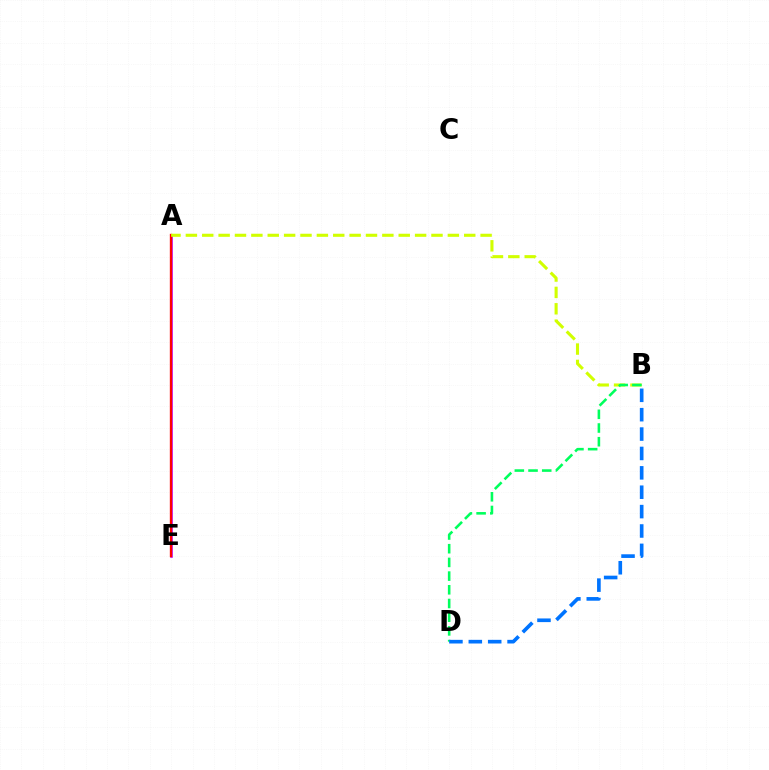{('A', 'E'): [{'color': '#b900ff', 'line_style': 'solid', 'thickness': 1.85}, {'color': '#ff0000', 'line_style': 'solid', 'thickness': 1.68}], ('A', 'B'): [{'color': '#d1ff00', 'line_style': 'dashed', 'thickness': 2.22}], ('B', 'D'): [{'color': '#00ff5c', 'line_style': 'dashed', 'thickness': 1.86}, {'color': '#0074ff', 'line_style': 'dashed', 'thickness': 2.63}]}